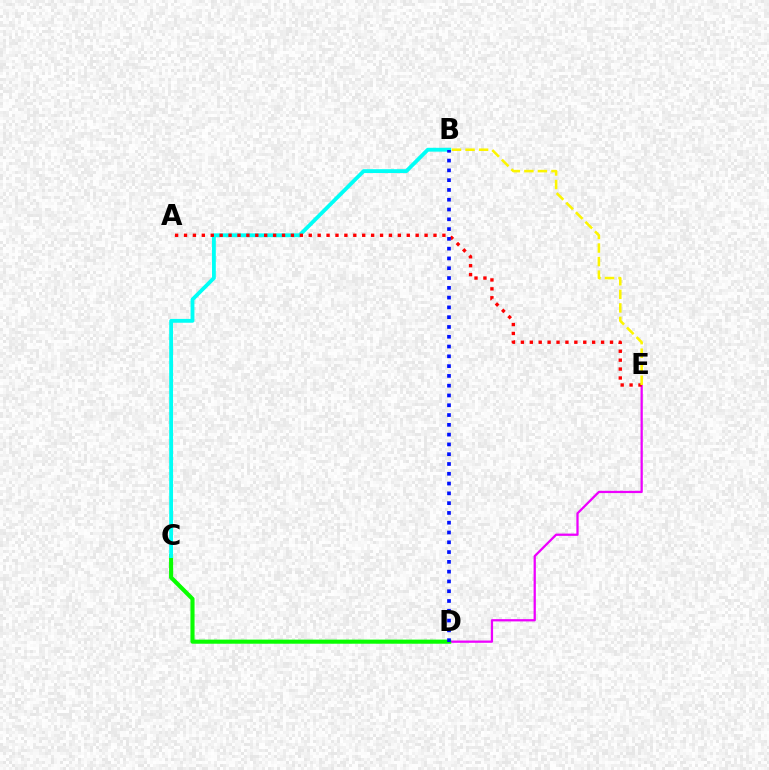{('D', 'E'): [{'color': '#ee00ff', 'line_style': 'solid', 'thickness': 1.63}], ('C', 'D'): [{'color': '#08ff00', 'line_style': 'solid', 'thickness': 2.96}], ('B', 'C'): [{'color': '#00fff6', 'line_style': 'solid', 'thickness': 2.76}], ('A', 'E'): [{'color': '#ff0000', 'line_style': 'dotted', 'thickness': 2.42}], ('B', 'D'): [{'color': '#0010ff', 'line_style': 'dotted', 'thickness': 2.66}], ('B', 'E'): [{'color': '#fcf500', 'line_style': 'dashed', 'thickness': 1.84}]}